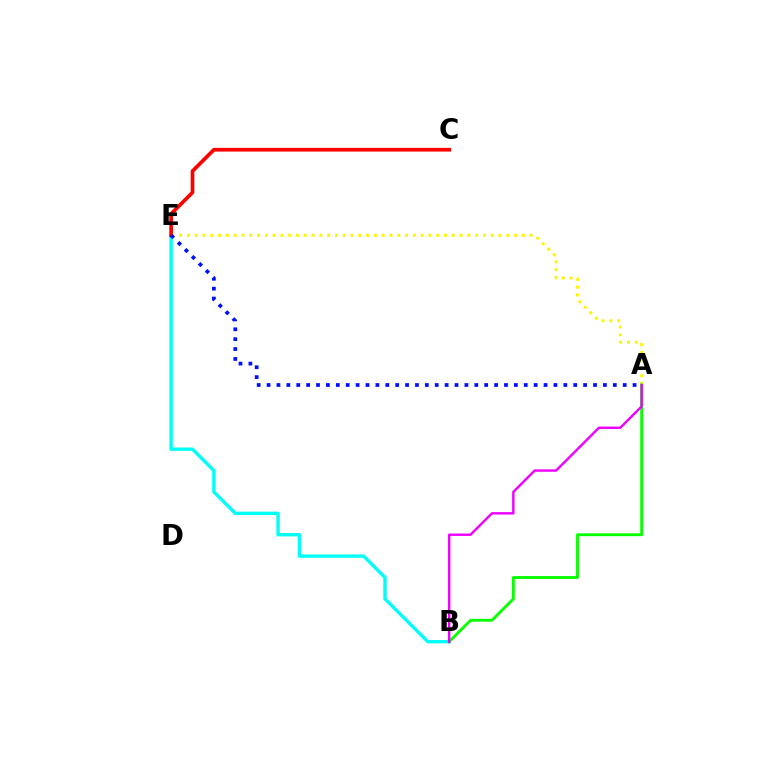{('B', 'E'): [{'color': '#00fff6', 'line_style': 'solid', 'thickness': 2.44}], ('A', 'E'): [{'color': '#fcf500', 'line_style': 'dotted', 'thickness': 2.12}, {'color': '#0010ff', 'line_style': 'dotted', 'thickness': 2.69}], ('A', 'B'): [{'color': '#08ff00', 'line_style': 'solid', 'thickness': 2.06}, {'color': '#ee00ff', 'line_style': 'solid', 'thickness': 1.74}], ('C', 'E'): [{'color': '#ff0000', 'line_style': 'solid', 'thickness': 2.66}]}